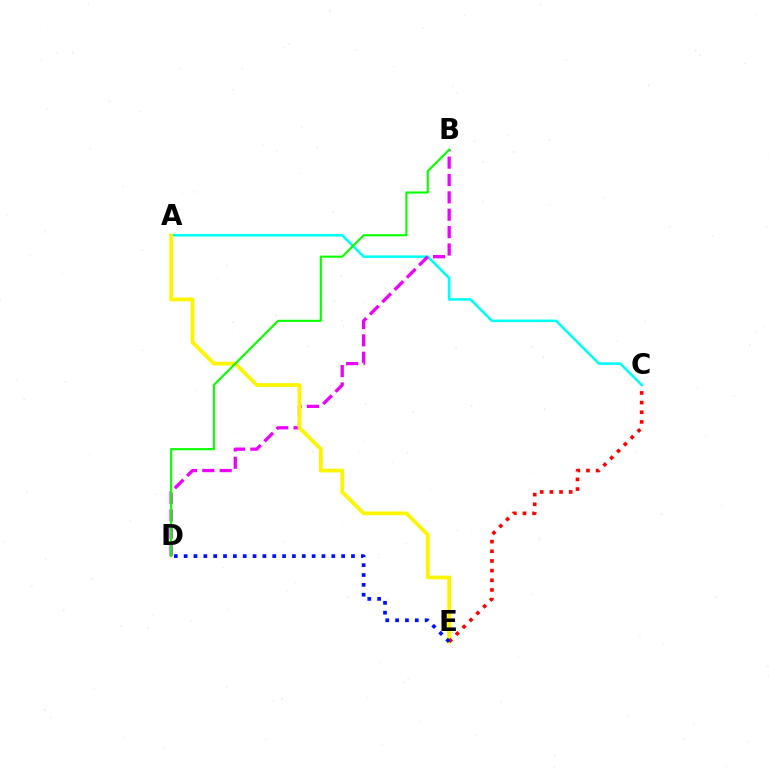{('A', 'C'): [{'color': '#00fff6', 'line_style': 'solid', 'thickness': 1.84}], ('B', 'D'): [{'color': '#ee00ff', 'line_style': 'dashed', 'thickness': 2.36}, {'color': '#08ff00', 'line_style': 'solid', 'thickness': 1.52}], ('A', 'E'): [{'color': '#fcf500', 'line_style': 'solid', 'thickness': 2.71}], ('C', 'E'): [{'color': '#ff0000', 'line_style': 'dotted', 'thickness': 2.62}], ('D', 'E'): [{'color': '#0010ff', 'line_style': 'dotted', 'thickness': 2.67}]}